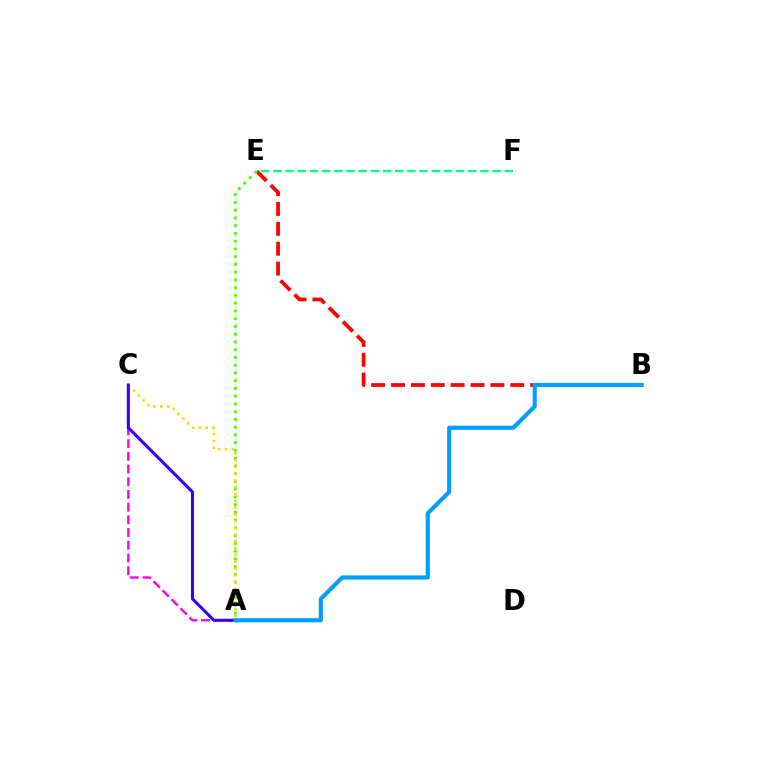{('B', 'E'): [{'color': '#ff0000', 'line_style': 'dashed', 'thickness': 2.7}], ('A', 'E'): [{'color': '#4fff00', 'line_style': 'dotted', 'thickness': 2.11}], ('A', 'C'): [{'color': '#ffd500', 'line_style': 'dotted', 'thickness': 1.84}, {'color': '#ff00ed', 'line_style': 'dashed', 'thickness': 1.73}, {'color': '#3700ff', 'line_style': 'solid', 'thickness': 2.2}], ('E', 'F'): [{'color': '#00ff86', 'line_style': 'dashed', 'thickness': 1.65}], ('A', 'B'): [{'color': '#009eff', 'line_style': 'solid', 'thickness': 2.98}]}